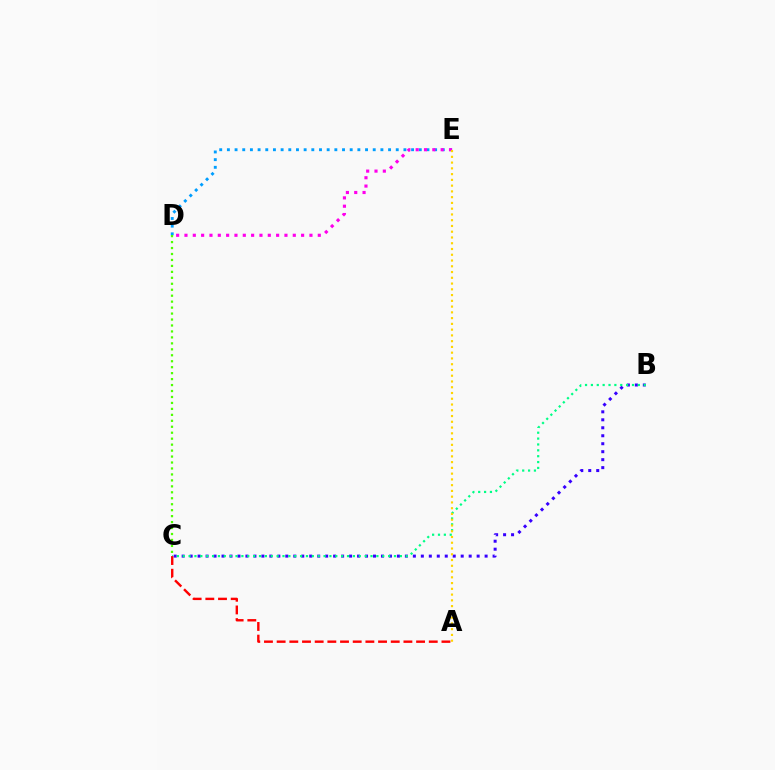{('B', 'C'): [{'color': '#3700ff', 'line_style': 'dotted', 'thickness': 2.17}, {'color': '#00ff86', 'line_style': 'dotted', 'thickness': 1.59}], ('D', 'E'): [{'color': '#009eff', 'line_style': 'dotted', 'thickness': 2.09}, {'color': '#ff00ed', 'line_style': 'dotted', 'thickness': 2.26}], ('A', 'E'): [{'color': '#ffd500', 'line_style': 'dotted', 'thickness': 1.56}], ('A', 'C'): [{'color': '#ff0000', 'line_style': 'dashed', 'thickness': 1.72}], ('C', 'D'): [{'color': '#4fff00', 'line_style': 'dotted', 'thickness': 1.62}]}